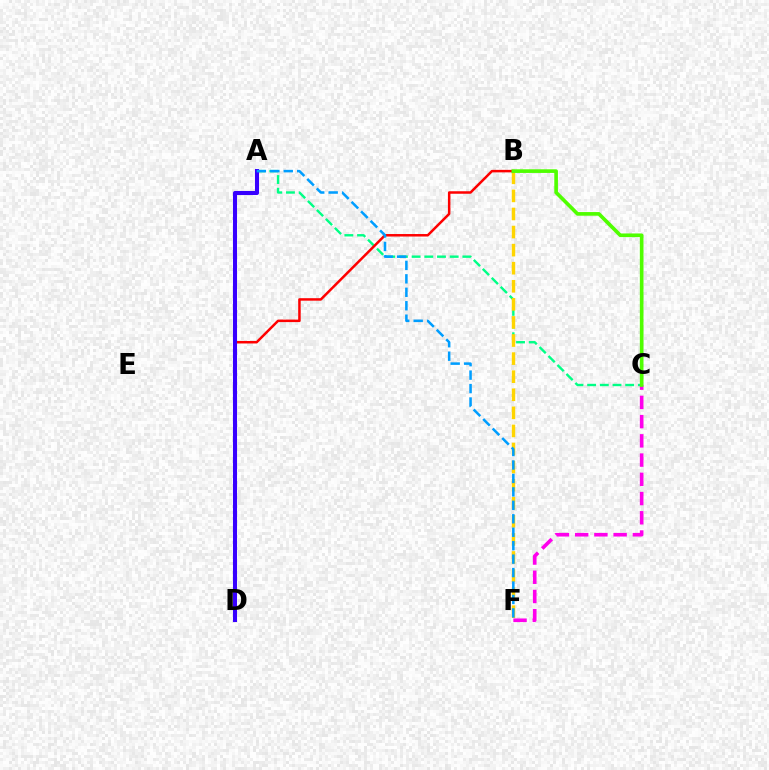{('A', 'C'): [{'color': '#00ff86', 'line_style': 'dashed', 'thickness': 1.72}], ('B', 'F'): [{'color': '#ffd500', 'line_style': 'dashed', 'thickness': 2.46}], ('B', 'D'): [{'color': '#ff0000', 'line_style': 'solid', 'thickness': 1.8}], ('A', 'D'): [{'color': '#3700ff', 'line_style': 'solid', 'thickness': 2.93}], ('A', 'F'): [{'color': '#009eff', 'line_style': 'dashed', 'thickness': 1.83}], ('C', 'F'): [{'color': '#ff00ed', 'line_style': 'dashed', 'thickness': 2.61}], ('B', 'C'): [{'color': '#4fff00', 'line_style': 'solid', 'thickness': 2.63}]}